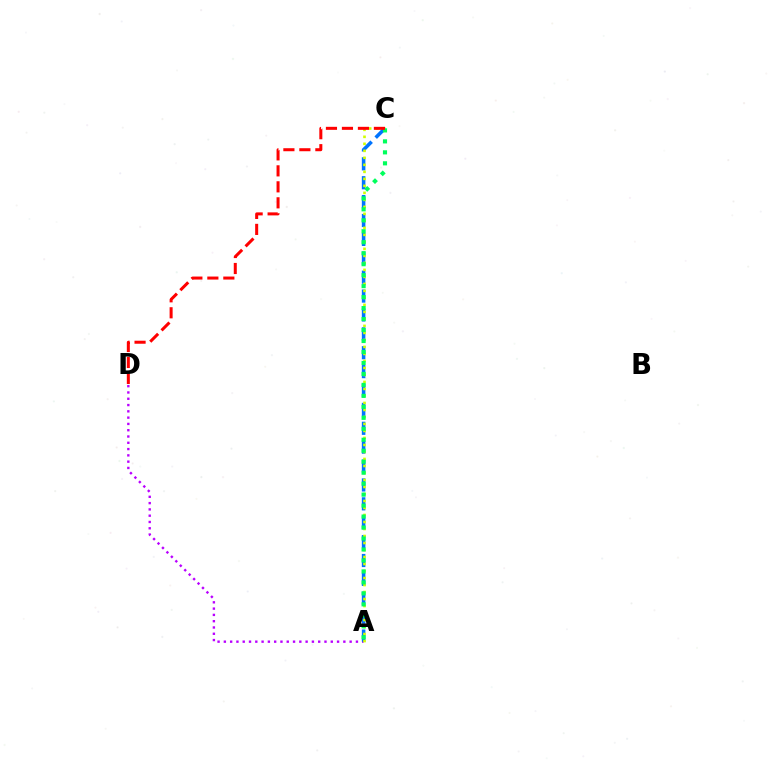{('A', 'D'): [{'color': '#b900ff', 'line_style': 'dotted', 'thickness': 1.71}], ('A', 'C'): [{'color': '#0074ff', 'line_style': 'dashed', 'thickness': 2.57}, {'color': '#d1ff00', 'line_style': 'dotted', 'thickness': 1.9}, {'color': '#00ff5c', 'line_style': 'dotted', 'thickness': 2.98}], ('C', 'D'): [{'color': '#ff0000', 'line_style': 'dashed', 'thickness': 2.17}]}